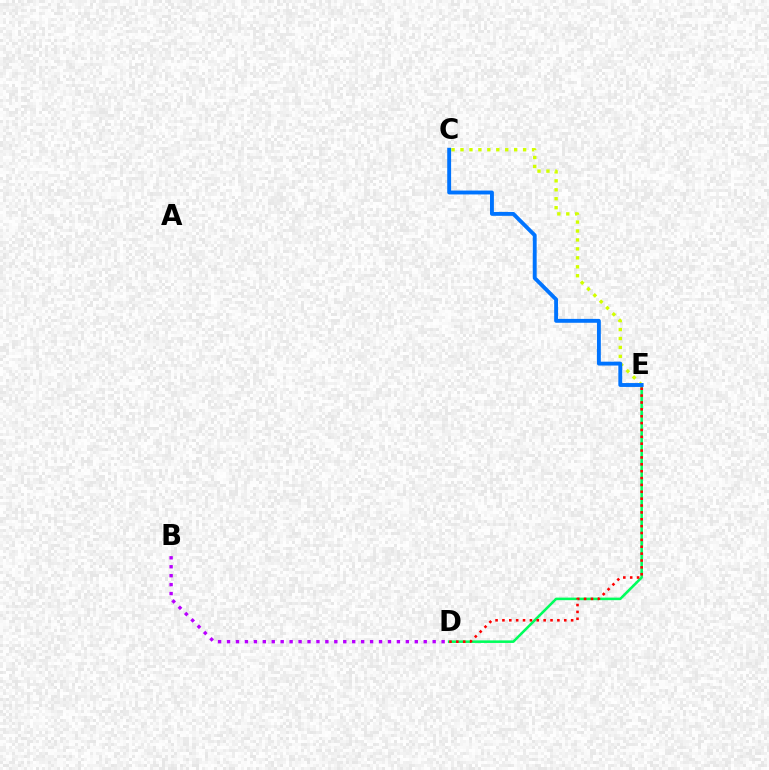{('C', 'E'): [{'color': '#d1ff00', 'line_style': 'dotted', 'thickness': 2.43}, {'color': '#0074ff', 'line_style': 'solid', 'thickness': 2.8}], ('D', 'E'): [{'color': '#00ff5c', 'line_style': 'solid', 'thickness': 1.85}, {'color': '#ff0000', 'line_style': 'dotted', 'thickness': 1.87}], ('B', 'D'): [{'color': '#b900ff', 'line_style': 'dotted', 'thickness': 2.43}]}